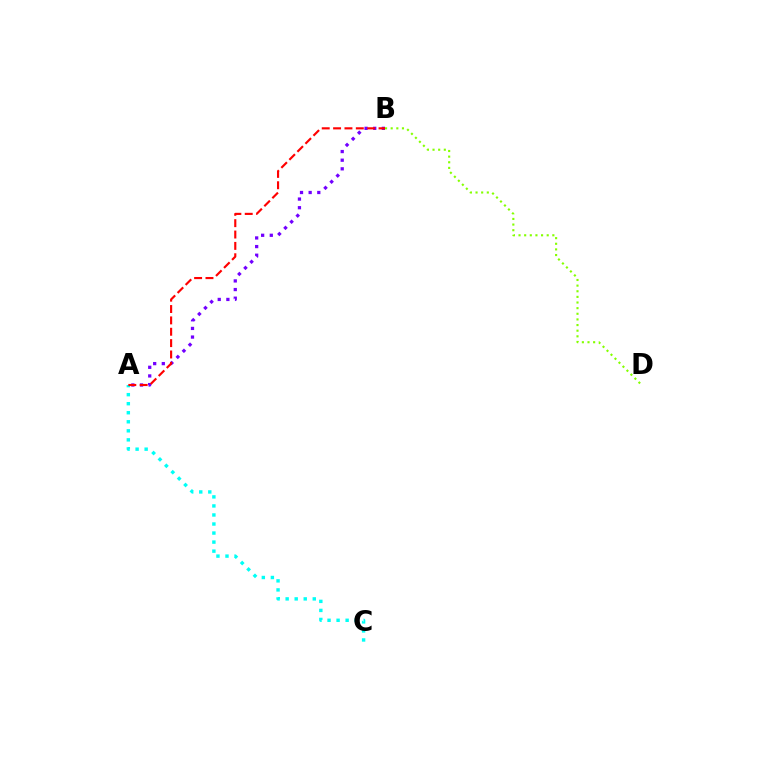{('A', 'B'): [{'color': '#7200ff', 'line_style': 'dotted', 'thickness': 2.35}, {'color': '#ff0000', 'line_style': 'dashed', 'thickness': 1.54}], ('A', 'C'): [{'color': '#00fff6', 'line_style': 'dotted', 'thickness': 2.46}], ('B', 'D'): [{'color': '#84ff00', 'line_style': 'dotted', 'thickness': 1.53}]}